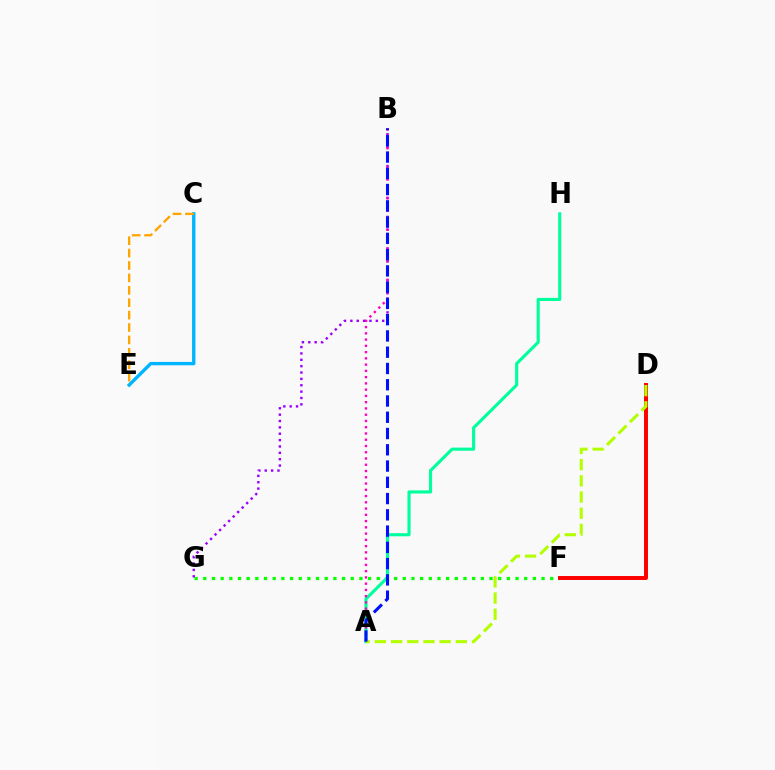{('F', 'G'): [{'color': '#08ff00', 'line_style': 'dotted', 'thickness': 2.36}], ('D', 'F'): [{'color': '#ff0000', 'line_style': 'solid', 'thickness': 2.85}], ('B', 'G'): [{'color': '#9b00ff', 'line_style': 'dotted', 'thickness': 1.73}], ('A', 'H'): [{'color': '#00ff9d', 'line_style': 'solid', 'thickness': 2.25}], ('C', 'E'): [{'color': '#00b5ff', 'line_style': 'solid', 'thickness': 2.43}, {'color': '#ffa500', 'line_style': 'dashed', 'thickness': 1.69}], ('A', 'B'): [{'color': '#ff00bd', 'line_style': 'dotted', 'thickness': 1.7}, {'color': '#0010ff', 'line_style': 'dashed', 'thickness': 2.21}], ('A', 'D'): [{'color': '#b3ff00', 'line_style': 'dashed', 'thickness': 2.2}]}